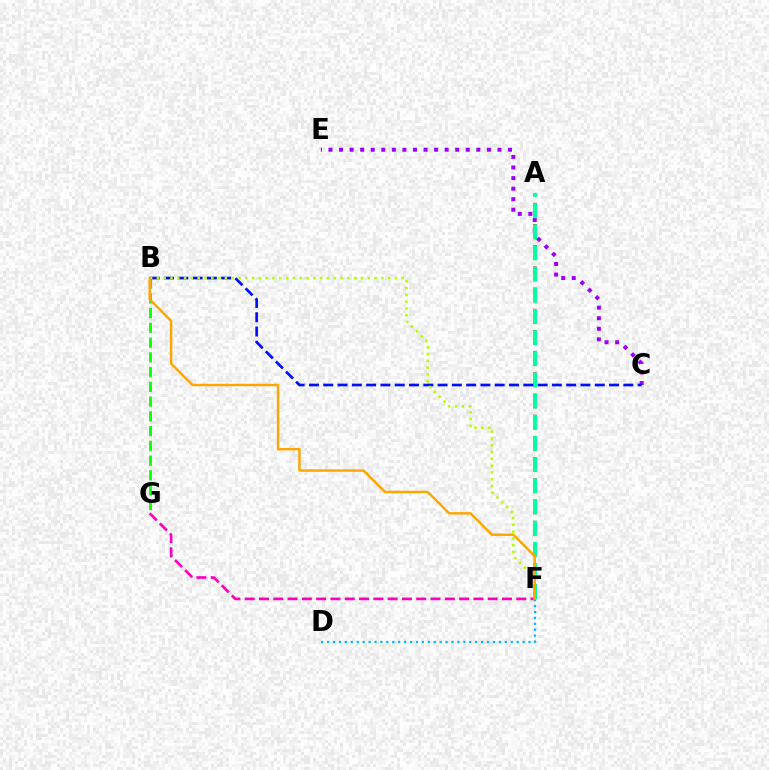{('B', 'G'): [{'color': '#08ff00', 'line_style': 'dashed', 'thickness': 2.0}], ('C', 'E'): [{'color': '#9b00ff', 'line_style': 'dotted', 'thickness': 2.87}], ('A', 'F'): [{'color': '#ff0000', 'line_style': 'dotted', 'thickness': 2.88}, {'color': '#00ff9d', 'line_style': 'dashed', 'thickness': 2.88}], ('D', 'F'): [{'color': '#00b5ff', 'line_style': 'dotted', 'thickness': 1.61}], ('B', 'C'): [{'color': '#0010ff', 'line_style': 'dashed', 'thickness': 1.94}], ('F', 'G'): [{'color': '#ff00bd', 'line_style': 'dashed', 'thickness': 1.94}], ('B', 'F'): [{'color': '#b3ff00', 'line_style': 'dotted', 'thickness': 1.85}, {'color': '#ffa500', 'line_style': 'solid', 'thickness': 1.75}]}